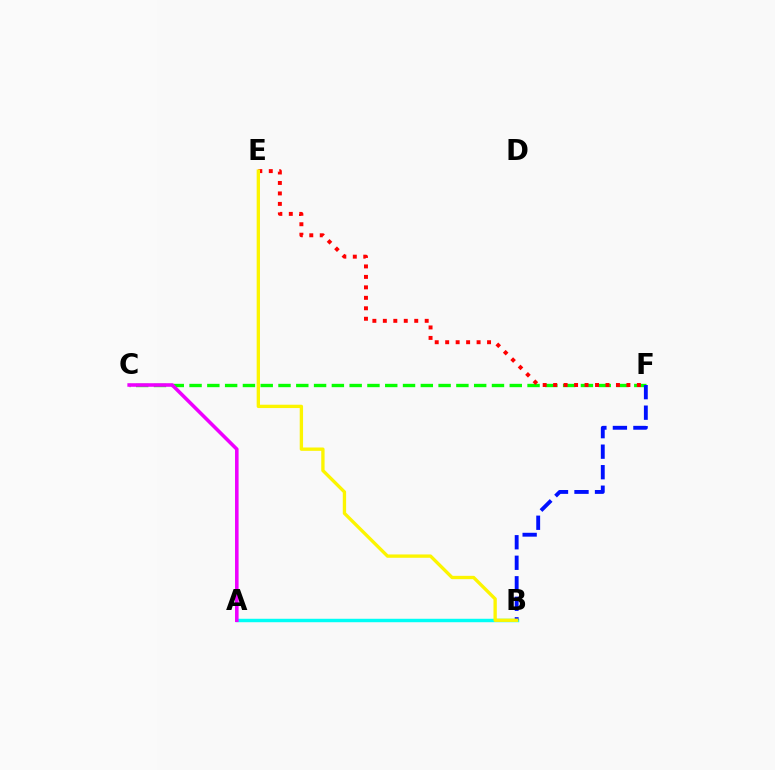{('A', 'B'): [{'color': '#00fff6', 'line_style': 'solid', 'thickness': 2.48}], ('C', 'F'): [{'color': '#08ff00', 'line_style': 'dashed', 'thickness': 2.42}], ('E', 'F'): [{'color': '#ff0000', 'line_style': 'dotted', 'thickness': 2.84}], ('B', 'F'): [{'color': '#0010ff', 'line_style': 'dashed', 'thickness': 2.79}], ('B', 'E'): [{'color': '#fcf500', 'line_style': 'solid', 'thickness': 2.4}], ('A', 'C'): [{'color': '#ee00ff', 'line_style': 'solid', 'thickness': 2.57}]}